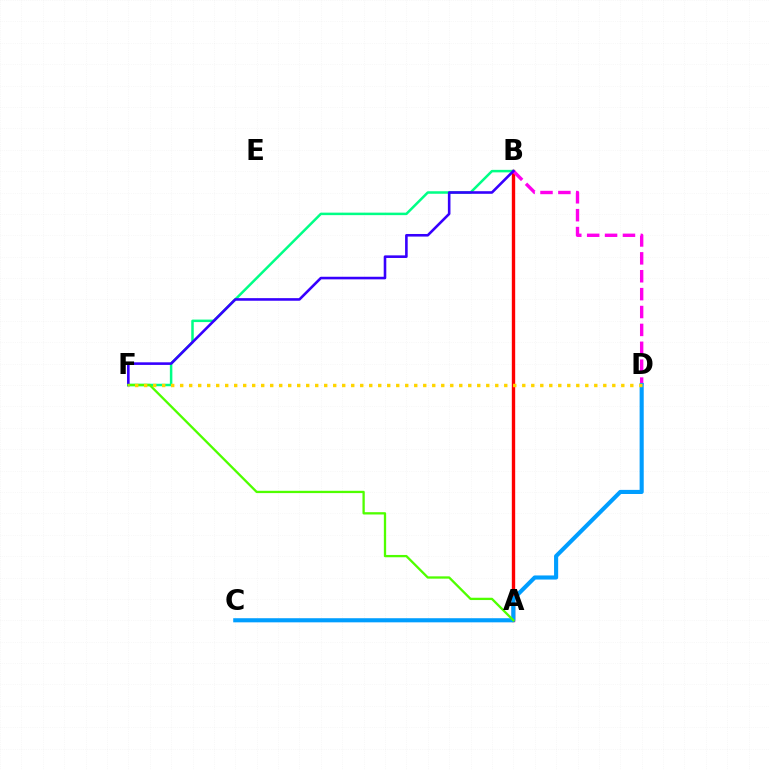{('A', 'B'): [{'color': '#ff0000', 'line_style': 'solid', 'thickness': 2.42}], ('B', 'F'): [{'color': '#00ff86', 'line_style': 'solid', 'thickness': 1.8}, {'color': '#3700ff', 'line_style': 'solid', 'thickness': 1.87}], ('B', 'D'): [{'color': '#ff00ed', 'line_style': 'dashed', 'thickness': 2.43}], ('C', 'D'): [{'color': '#009eff', 'line_style': 'solid', 'thickness': 2.96}], ('A', 'F'): [{'color': '#4fff00', 'line_style': 'solid', 'thickness': 1.66}], ('D', 'F'): [{'color': '#ffd500', 'line_style': 'dotted', 'thickness': 2.45}]}